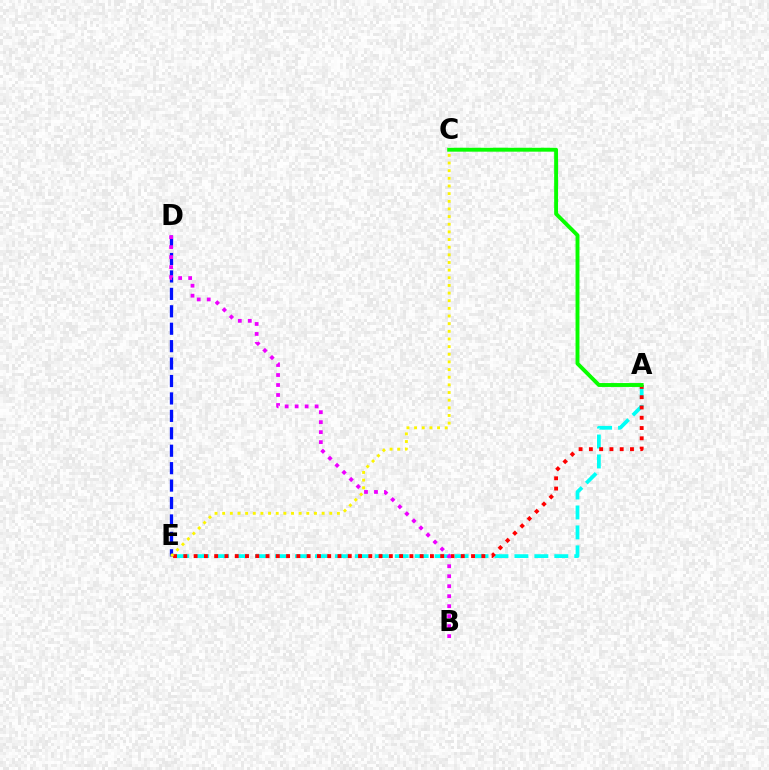{('D', 'E'): [{'color': '#0010ff', 'line_style': 'dashed', 'thickness': 2.37}], ('A', 'E'): [{'color': '#00fff6', 'line_style': 'dashed', 'thickness': 2.71}, {'color': '#ff0000', 'line_style': 'dotted', 'thickness': 2.79}], ('C', 'E'): [{'color': '#fcf500', 'line_style': 'dotted', 'thickness': 2.08}], ('B', 'D'): [{'color': '#ee00ff', 'line_style': 'dotted', 'thickness': 2.71}], ('A', 'C'): [{'color': '#08ff00', 'line_style': 'solid', 'thickness': 2.81}]}